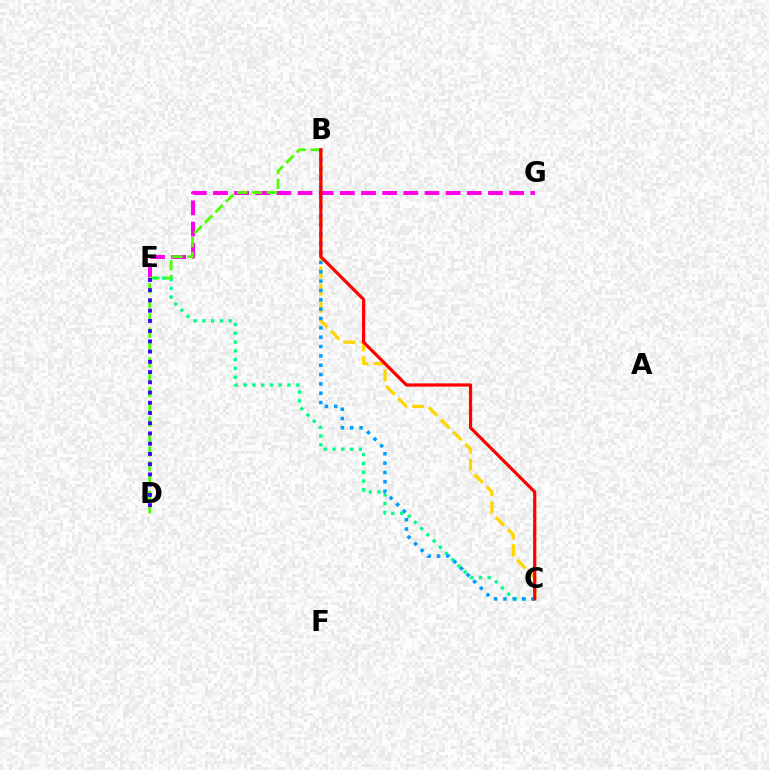{('B', 'C'): [{'color': '#ffd500', 'line_style': 'dashed', 'thickness': 2.33}, {'color': '#009eff', 'line_style': 'dotted', 'thickness': 2.54}, {'color': '#ff0000', 'line_style': 'solid', 'thickness': 2.3}], ('E', 'G'): [{'color': '#ff00ed', 'line_style': 'dashed', 'thickness': 2.87}], ('B', 'D'): [{'color': '#4fff00', 'line_style': 'dashed', 'thickness': 2.01}], ('C', 'E'): [{'color': '#00ff86', 'line_style': 'dotted', 'thickness': 2.39}], ('D', 'E'): [{'color': '#3700ff', 'line_style': 'dotted', 'thickness': 2.78}]}